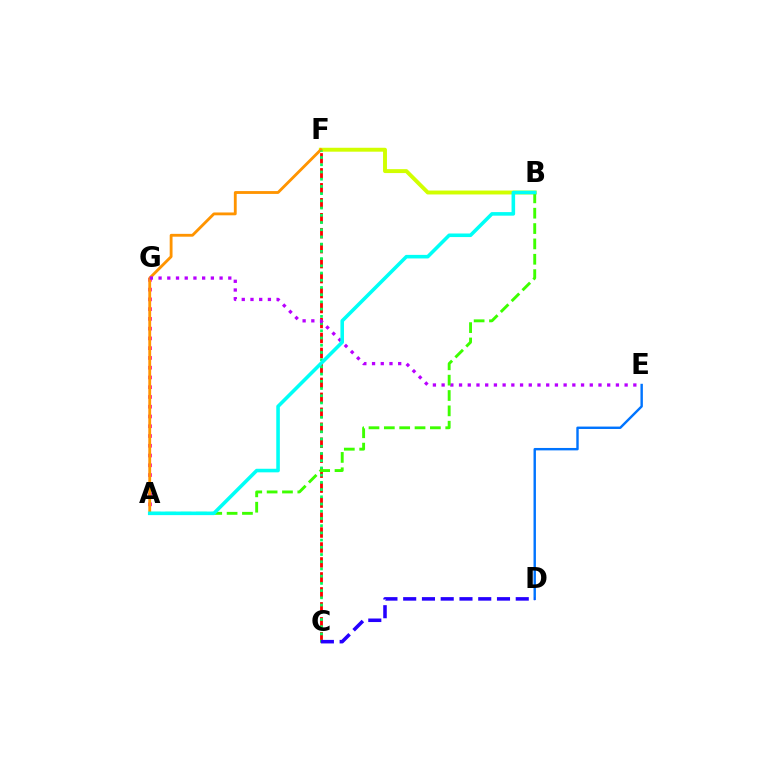{('C', 'F'): [{'color': '#ff0000', 'line_style': 'dashed', 'thickness': 2.03}, {'color': '#00ff5c', 'line_style': 'dotted', 'thickness': 1.96}], ('D', 'E'): [{'color': '#0074ff', 'line_style': 'solid', 'thickness': 1.74}], ('B', 'F'): [{'color': '#d1ff00', 'line_style': 'solid', 'thickness': 2.82}], ('A', 'G'): [{'color': '#ff00ac', 'line_style': 'dotted', 'thickness': 2.65}], ('A', 'F'): [{'color': '#ff9400', 'line_style': 'solid', 'thickness': 2.04}], ('E', 'G'): [{'color': '#b900ff', 'line_style': 'dotted', 'thickness': 2.37}], ('A', 'B'): [{'color': '#3dff00', 'line_style': 'dashed', 'thickness': 2.09}, {'color': '#00fff6', 'line_style': 'solid', 'thickness': 2.57}], ('C', 'D'): [{'color': '#2500ff', 'line_style': 'dashed', 'thickness': 2.55}]}